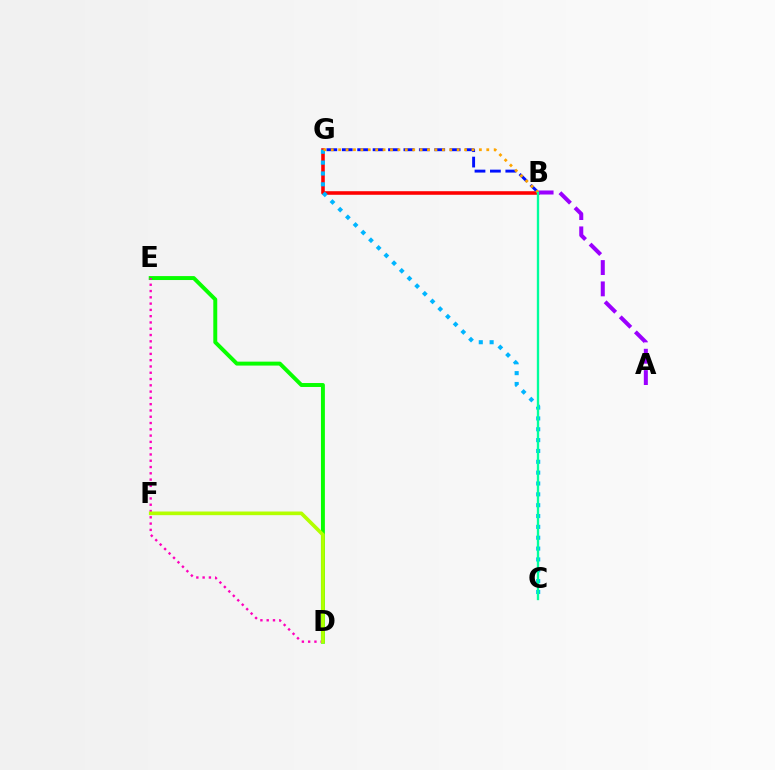{('D', 'E'): [{'color': '#08ff00', 'line_style': 'solid', 'thickness': 2.84}, {'color': '#ff00bd', 'line_style': 'dotted', 'thickness': 1.71}], ('B', 'G'): [{'color': '#ff0000', 'line_style': 'solid', 'thickness': 2.57}, {'color': '#0010ff', 'line_style': 'dashed', 'thickness': 2.09}, {'color': '#ffa500', 'line_style': 'dotted', 'thickness': 2.01}], ('C', 'G'): [{'color': '#00b5ff', 'line_style': 'dotted', 'thickness': 2.95}], ('A', 'B'): [{'color': '#9b00ff', 'line_style': 'dashed', 'thickness': 2.9}], ('D', 'F'): [{'color': '#b3ff00', 'line_style': 'solid', 'thickness': 2.63}], ('B', 'C'): [{'color': '#00ff9d', 'line_style': 'solid', 'thickness': 1.69}]}